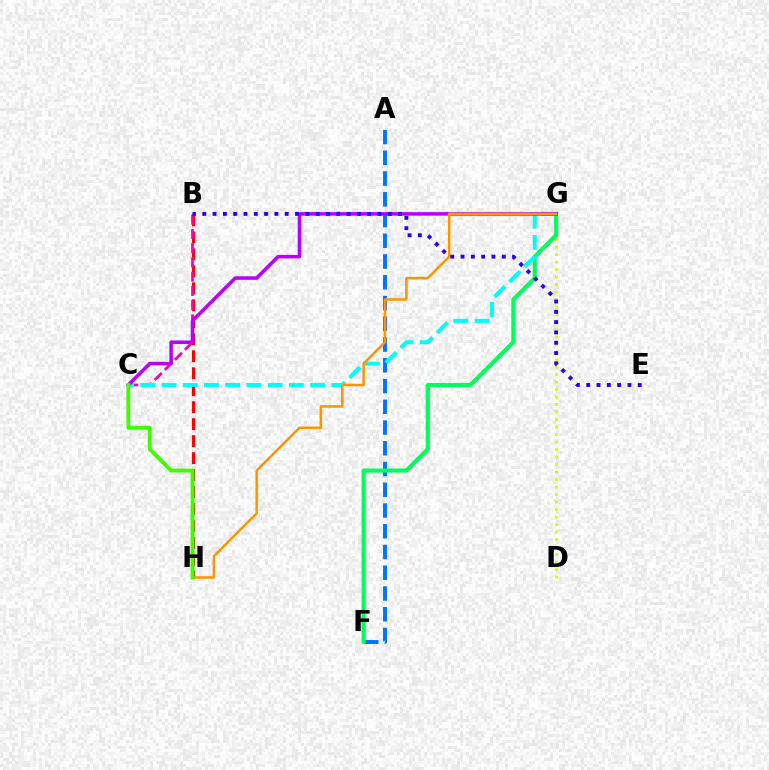{('D', 'G'): [{'color': '#d1ff00', 'line_style': 'dotted', 'thickness': 2.04}], ('A', 'F'): [{'color': '#0074ff', 'line_style': 'dashed', 'thickness': 2.82}], ('F', 'G'): [{'color': '#00ff5c', 'line_style': 'solid', 'thickness': 2.96}], ('B', 'H'): [{'color': '#ff0000', 'line_style': 'dashed', 'thickness': 2.31}], ('B', 'C'): [{'color': '#ff00ac', 'line_style': 'dashed', 'thickness': 1.94}], ('C', 'G'): [{'color': '#00fff6', 'line_style': 'dashed', 'thickness': 2.88}, {'color': '#b900ff', 'line_style': 'solid', 'thickness': 2.54}], ('G', 'H'): [{'color': '#ff9400', 'line_style': 'solid', 'thickness': 1.8}], ('C', 'H'): [{'color': '#3dff00', 'line_style': 'solid', 'thickness': 2.75}], ('B', 'E'): [{'color': '#2500ff', 'line_style': 'dotted', 'thickness': 2.8}]}